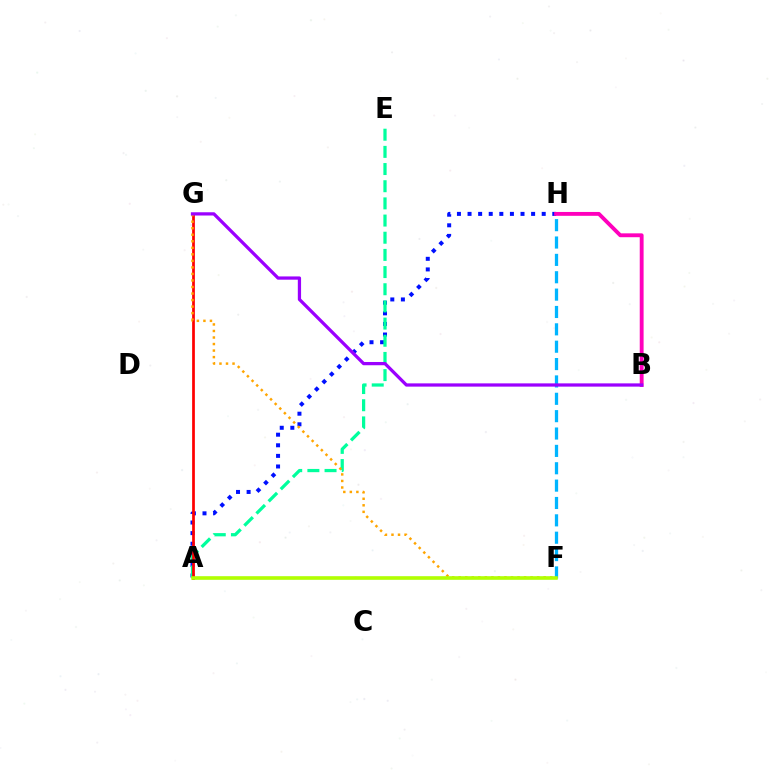{('A', 'H'): [{'color': '#0010ff', 'line_style': 'dotted', 'thickness': 2.88}], ('A', 'E'): [{'color': '#00ff9d', 'line_style': 'dashed', 'thickness': 2.33}], ('F', 'H'): [{'color': '#00b5ff', 'line_style': 'dashed', 'thickness': 2.36}], ('A', 'G'): [{'color': '#ff0000', 'line_style': 'solid', 'thickness': 1.96}], ('B', 'H'): [{'color': '#ff00bd', 'line_style': 'solid', 'thickness': 2.78}], ('F', 'G'): [{'color': '#ffa500', 'line_style': 'dotted', 'thickness': 1.78}], ('A', 'F'): [{'color': '#08ff00', 'line_style': 'solid', 'thickness': 1.64}, {'color': '#b3ff00', 'line_style': 'solid', 'thickness': 2.55}], ('B', 'G'): [{'color': '#9b00ff', 'line_style': 'solid', 'thickness': 2.34}]}